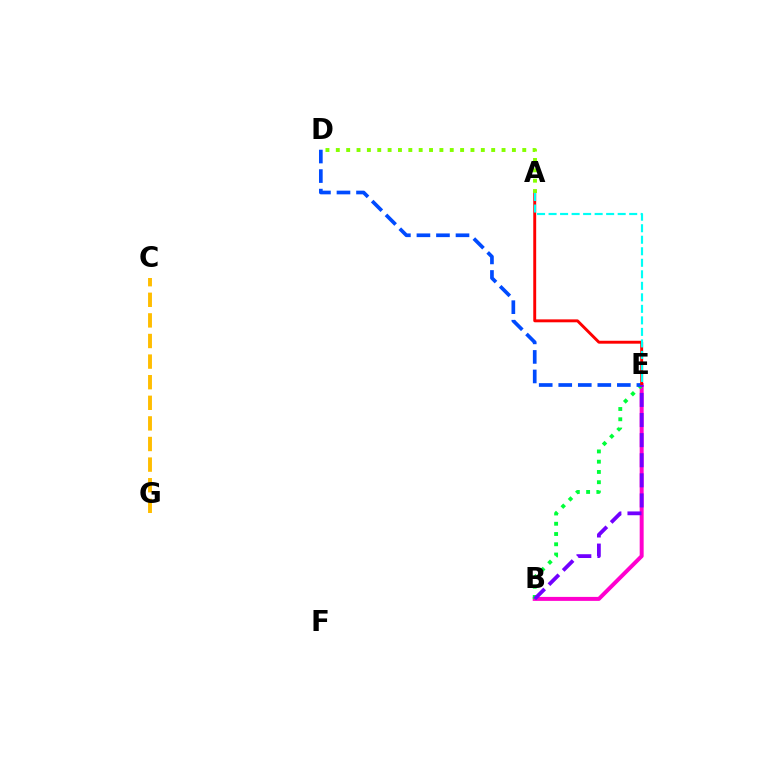{('B', 'E'): [{'color': '#ff00cf', 'line_style': 'solid', 'thickness': 2.86}, {'color': '#00ff39', 'line_style': 'dotted', 'thickness': 2.79}, {'color': '#7200ff', 'line_style': 'dashed', 'thickness': 2.73}], ('D', 'E'): [{'color': '#004bff', 'line_style': 'dashed', 'thickness': 2.65}], ('A', 'E'): [{'color': '#ff0000', 'line_style': 'solid', 'thickness': 2.1}, {'color': '#00fff6', 'line_style': 'dashed', 'thickness': 1.56}], ('C', 'G'): [{'color': '#ffbd00', 'line_style': 'dashed', 'thickness': 2.8}], ('A', 'D'): [{'color': '#84ff00', 'line_style': 'dotted', 'thickness': 2.81}]}